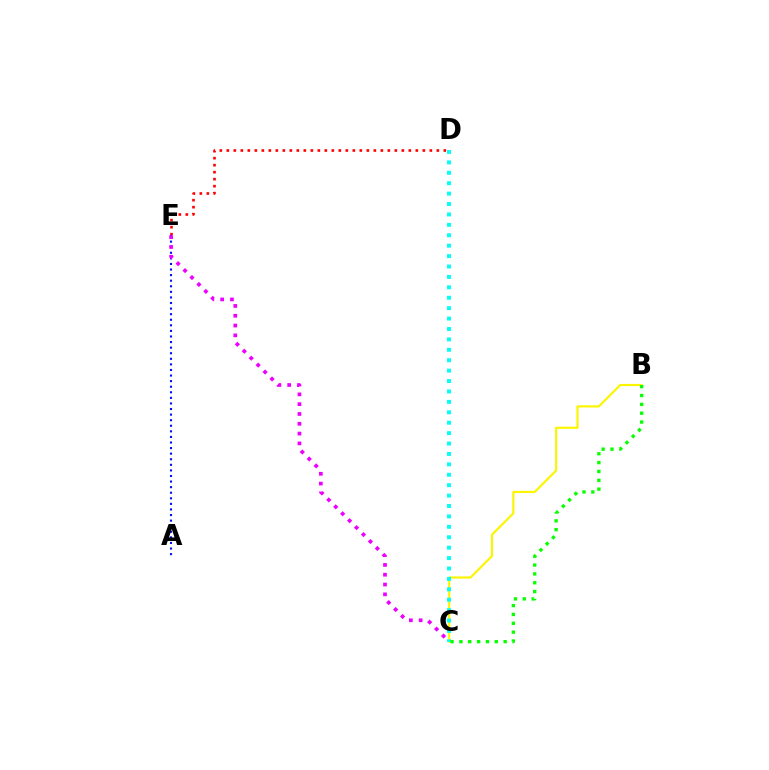{('B', 'C'): [{'color': '#fcf500', 'line_style': 'solid', 'thickness': 1.56}, {'color': '#08ff00', 'line_style': 'dotted', 'thickness': 2.4}], ('D', 'E'): [{'color': '#ff0000', 'line_style': 'dotted', 'thickness': 1.9}], ('A', 'E'): [{'color': '#0010ff', 'line_style': 'dotted', 'thickness': 1.52}], ('C', 'D'): [{'color': '#00fff6', 'line_style': 'dotted', 'thickness': 2.83}], ('C', 'E'): [{'color': '#ee00ff', 'line_style': 'dotted', 'thickness': 2.67}]}